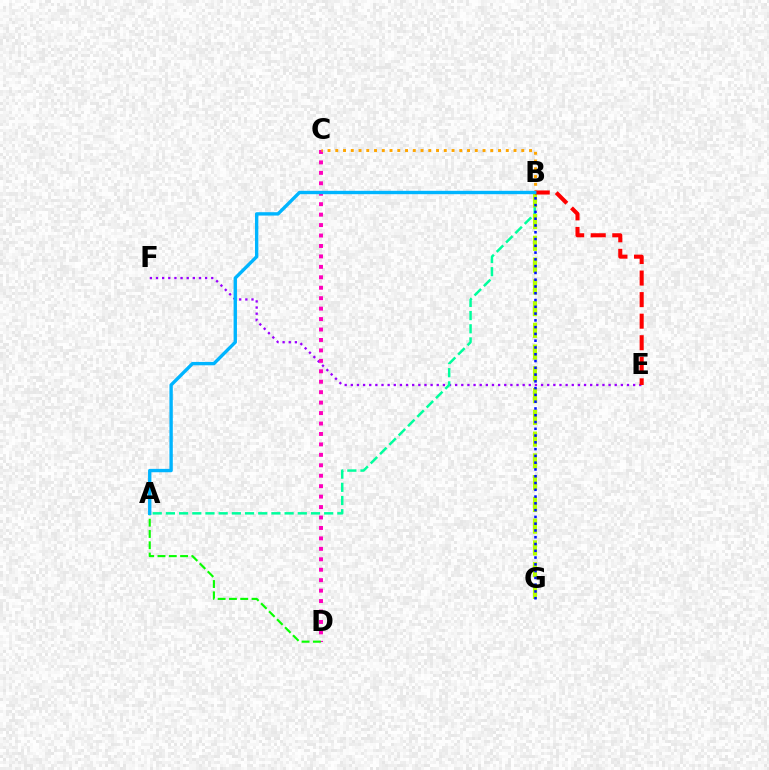{('E', 'F'): [{'color': '#9b00ff', 'line_style': 'dotted', 'thickness': 1.67}], ('C', 'D'): [{'color': '#ff00bd', 'line_style': 'dotted', 'thickness': 2.84}], ('A', 'B'): [{'color': '#00ff9d', 'line_style': 'dashed', 'thickness': 1.79}, {'color': '#00b5ff', 'line_style': 'solid', 'thickness': 2.43}], ('A', 'D'): [{'color': '#08ff00', 'line_style': 'dashed', 'thickness': 1.53}], ('B', 'C'): [{'color': '#ffa500', 'line_style': 'dotted', 'thickness': 2.11}], ('B', 'G'): [{'color': '#b3ff00', 'line_style': 'dashed', 'thickness': 2.96}, {'color': '#0010ff', 'line_style': 'dotted', 'thickness': 1.84}], ('B', 'E'): [{'color': '#ff0000', 'line_style': 'dashed', 'thickness': 2.93}]}